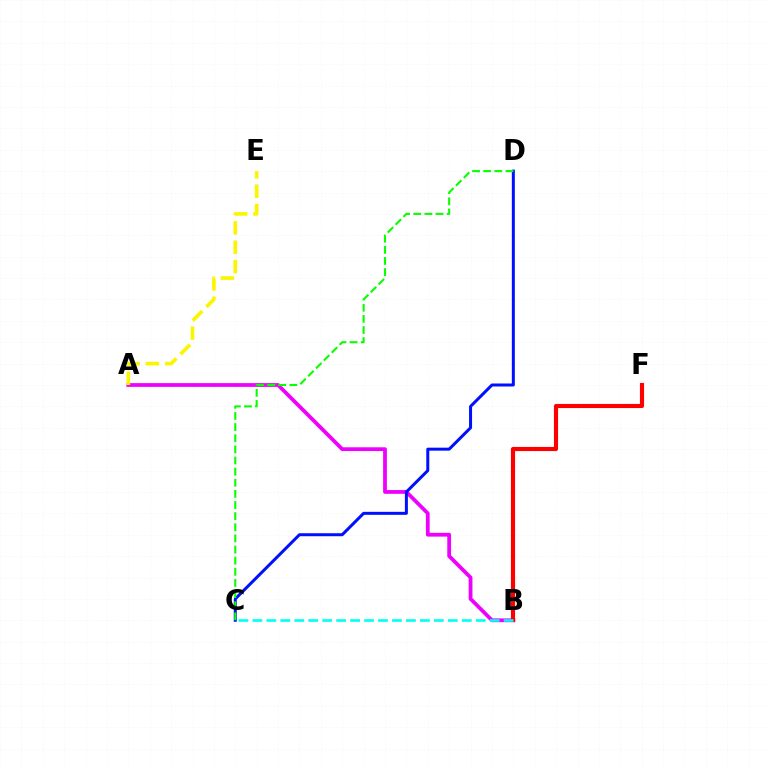{('A', 'B'): [{'color': '#ee00ff', 'line_style': 'solid', 'thickness': 2.71}], ('B', 'F'): [{'color': '#ff0000', 'line_style': 'solid', 'thickness': 2.98}], ('A', 'E'): [{'color': '#fcf500', 'line_style': 'dashed', 'thickness': 2.63}], ('B', 'C'): [{'color': '#00fff6', 'line_style': 'dashed', 'thickness': 1.9}], ('C', 'D'): [{'color': '#0010ff', 'line_style': 'solid', 'thickness': 2.16}, {'color': '#08ff00', 'line_style': 'dashed', 'thickness': 1.51}]}